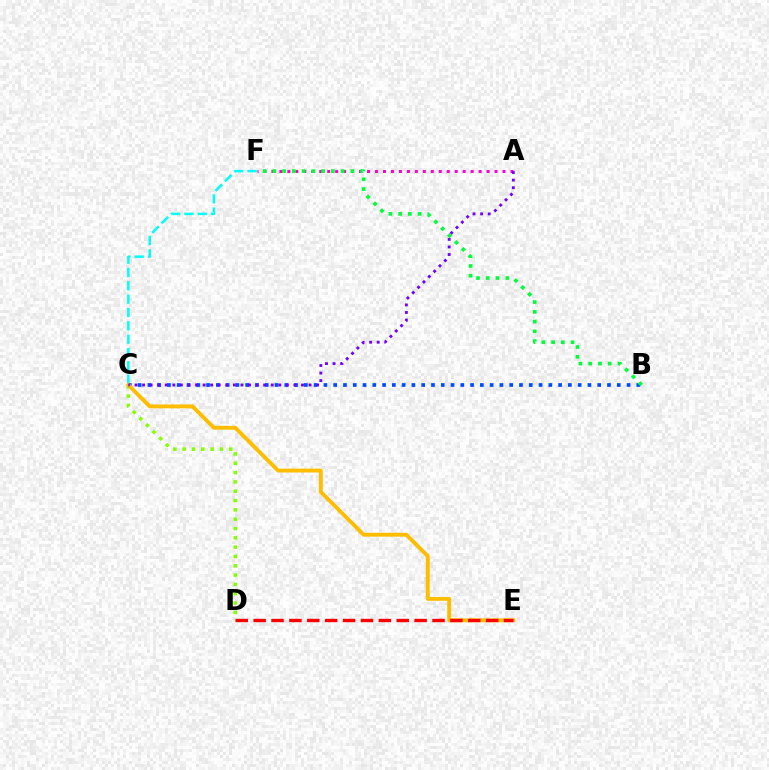{('C', 'F'): [{'color': '#00fff6', 'line_style': 'dashed', 'thickness': 1.81}], ('B', 'C'): [{'color': '#004bff', 'line_style': 'dotted', 'thickness': 2.66}], ('C', 'D'): [{'color': '#84ff00', 'line_style': 'dotted', 'thickness': 2.53}], ('A', 'F'): [{'color': '#ff00cf', 'line_style': 'dotted', 'thickness': 2.17}], ('C', 'E'): [{'color': '#ffbd00', 'line_style': 'solid', 'thickness': 2.79}], ('A', 'C'): [{'color': '#7200ff', 'line_style': 'dotted', 'thickness': 2.06}], ('D', 'E'): [{'color': '#ff0000', 'line_style': 'dashed', 'thickness': 2.43}], ('B', 'F'): [{'color': '#00ff39', 'line_style': 'dotted', 'thickness': 2.65}]}